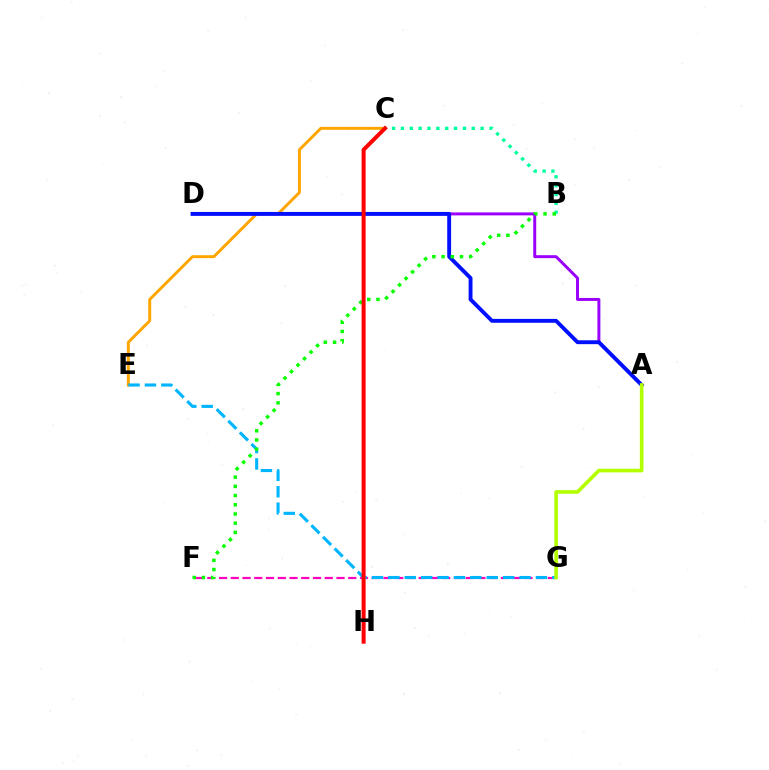{('F', 'G'): [{'color': '#ff00bd', 'line_style': 'dashed', 'thickness': 1.6}], ('C', 'E'): [{'color': '#ffa500', 'line_style': 'solid', 'thickness': 2.12}], ('A', 'D'): [{'color': '#9b00ff', 'line_style': 'solid', 'thickness': 2.13}, {'color': '#0010ff', 'line_style': 'solid', 'thickness': 2.79}], ('B', 'C'): [{'color': '#00ff9d', 'line_style': 'dotted', 'thickness': 2.41}], ('E', 'G'): [{'color': '#00b5ff', 'line_style': 'dashed', 'thickness': 2.23}], ('A', 'G'): [{'color': '#b3ff00', 'line_style': 'solid', 'thickness': 2.63}], ('B', 'F'): [{'color': '#08ff00', 'line_style': 'dotted', 'thickness': 2.5}], ('C', 'H'): [{'color': '#ff0000', 'line_style': 'solid', 'thickness': 2.89}]}